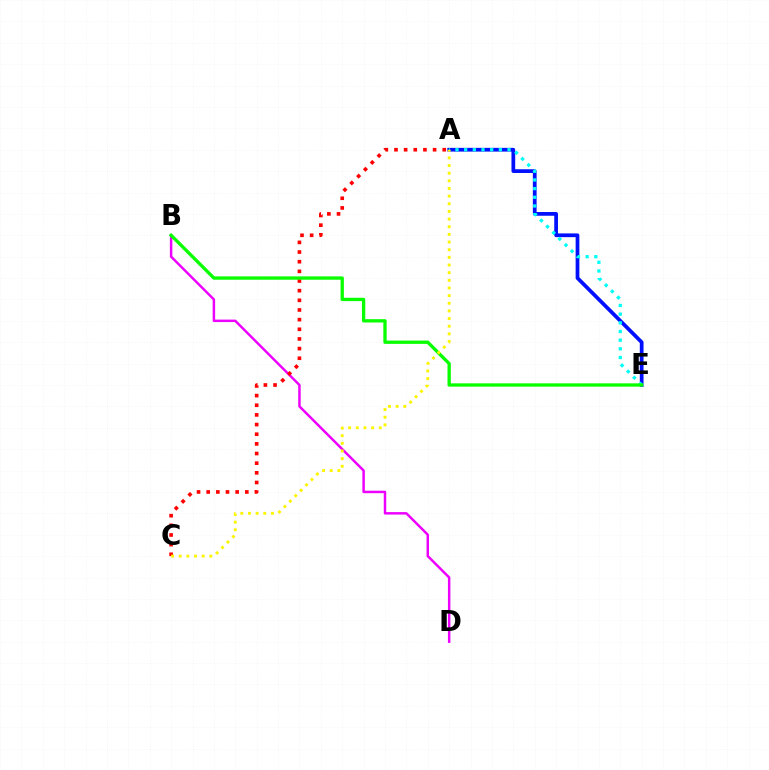{('A', 'E'): [{'color': '#0010ff', 'line_style': 'solid', 'thickness': 2.69}, {'color': '#00fff6', 'line_style': 'dotted', 'thickness': 2.36}], ('B', 'D'): [{'color': '#ee00ff', 'line_style': 'solid', 'thickness': 1.78}], ('A', 'C'): [{'color': '#ff0000', 'line_style': 'dotted', 'thickness': 2.62}, {'color': '#fcf500', 'line_style': 'dotted', 'thickness': 2.08}], ('B', 'E'): [{'color': '#08ff00', 'line_style': 'solid', 'thickness': 2.39}]}